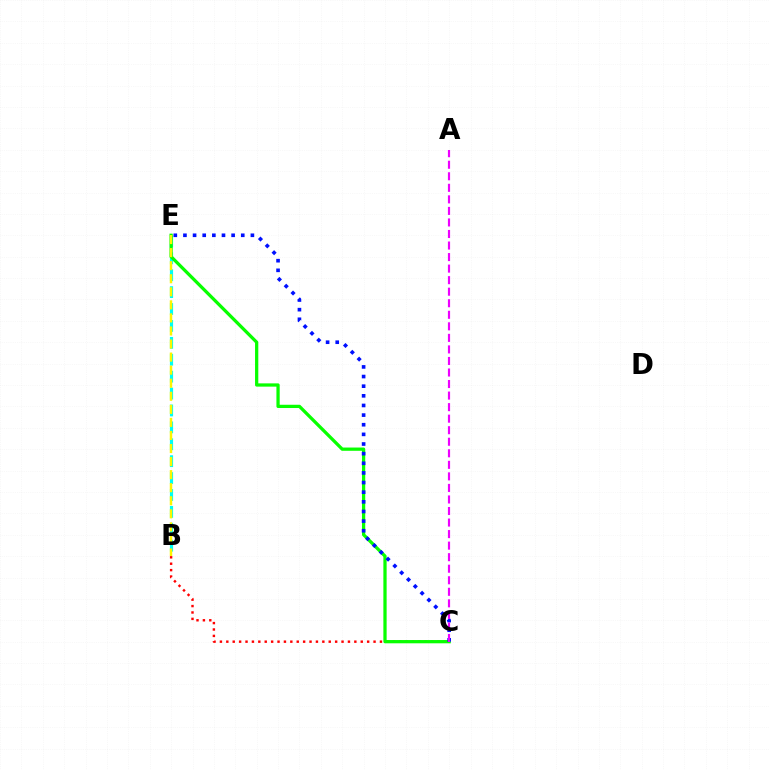{('B', 'E'): [{'color': '#00fff6', 'line_style': 'dashed', 'thickness': 2.3}, {'color': '#fcf500', 'line_style': 'dashed', 'thickness': 1.77}], ('B', 'C'): [{'color': '#ff0000', 'line_style': 'dotted', 'thickness': 1.74}], ('C', 'E'): [{'color': '#08ff00', 'line_style': 'solid', 'thickness': 2.35}, {'color': '#0010ff', 'line_style': 'dotted', 'thickness': 2.62}], ('A', 'C'): [{'color': '#ee00ff', 'line_style': 'dashed', 'thickness': 1.57}]}